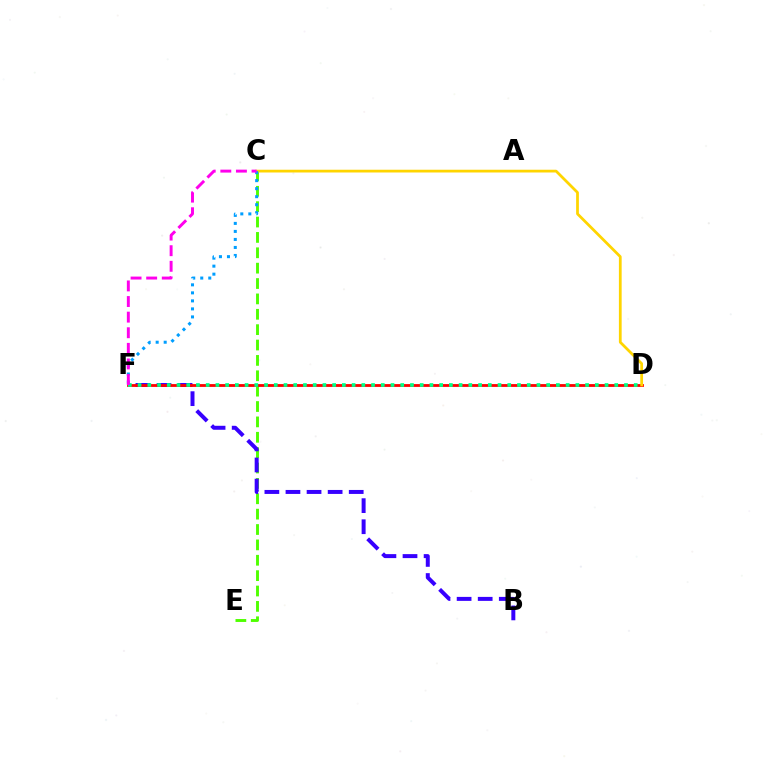{('C', 'E'): [{'color': '#4fff00', 'line_style': 'dashed', 'thickness': 2.09}], ('B', 'F'): [{'color': '#3700ff', 'line_style': 'dashed', 'thickness': 2.86}], ('D', 'F'): [{'color': '#ff0000', 'line_style': 'solid', 'thickness': 2.02}, {'color': '#00ff86', 'line_style': 'dotted', 'thickness': 2.64}], ('C', 'D'): [{'color': '#ffd500', 'line_style': 'solid', 'thickness': 1.98}], ('C', 'F'): [{'color': '#009eff', 'line_style': 'dotted', 'thickness': 2.18}, {'color': '#ff00ed', 'line_style': 'dashed', 'thickness': 2.12}]}